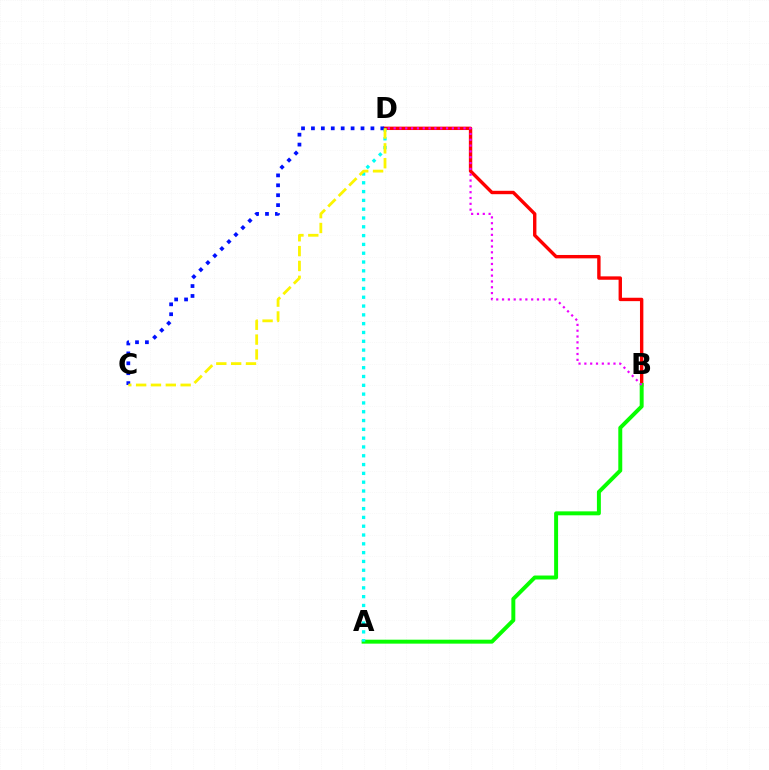{('B', 'D'): [{'color': '#ff0000', 'line_style': 'solid', 'thickness': 2.44}, {'color': '#ee00ff', 'line_style': 'dotted', 'thickness': 1.58}], ('A', 'B'): [{'color': '#08ff00', 'line_style': 'solid', 'thickness': 2.84}], ('A', 'D'): [{'color': '#00fff6', 'line_style': 'dotted', 'thickness': 2.39}], ('C', 'D'): [{'color': '#0010ff', 'line_style': 'dotted', 'thickness': 2.69}, {'color': '#fcf500', 'line_style': 'dashed', 'thickness': 2.02}]}